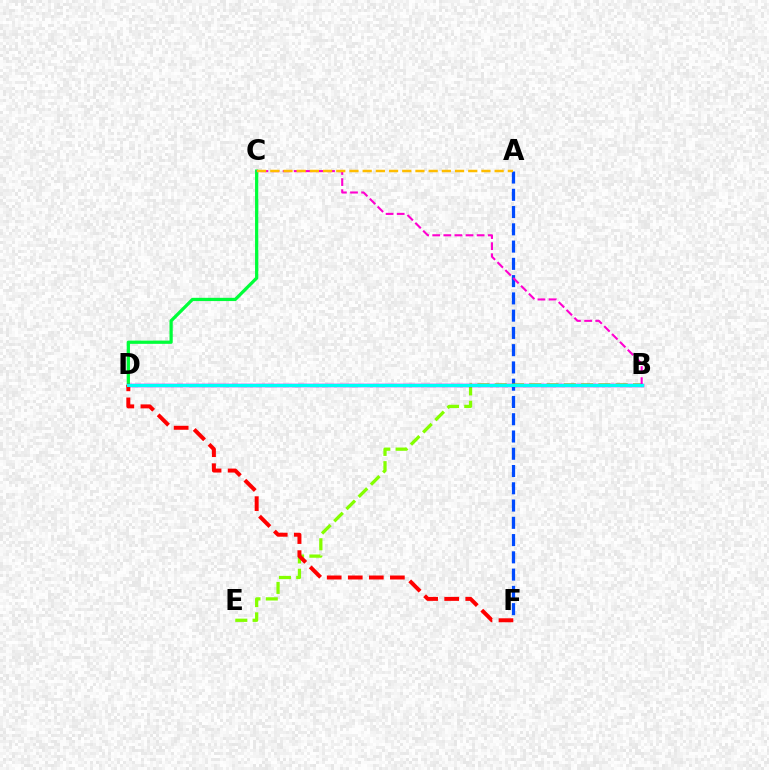{('A', 'F'): [{'color': '#004bff', 'line_style': 'dashed', 'thickness': 2.35}], ('B', 'E'): [{'color': '#84ff00', 'line_style': 'dashed', 'thickness': 2.35}], ('C', 'D'): [{'color': '#00ff39', 'line_style': 'solid', 'thickness': 2.34}], ('B', 'C'): [{'color': '#ff00cf', 'line_style': 'dashed', 'thickness': 1.51}], ('B', 'D'): [{'color': '#7200ff', 'line_style': 'solid', 'thickness': 2.47}, {'color': '#00fff6', 'line_style': 'solid', 'thickness': 2.19}], ('A', 'C'): [{'color': '#ffbd00', 'line_style': 'dashed', 'thickness': 1.79}], ('D', 'F'): [{'color': '#ff0000', 'line_style': 'dashed', 'thickness': 2.86}]}